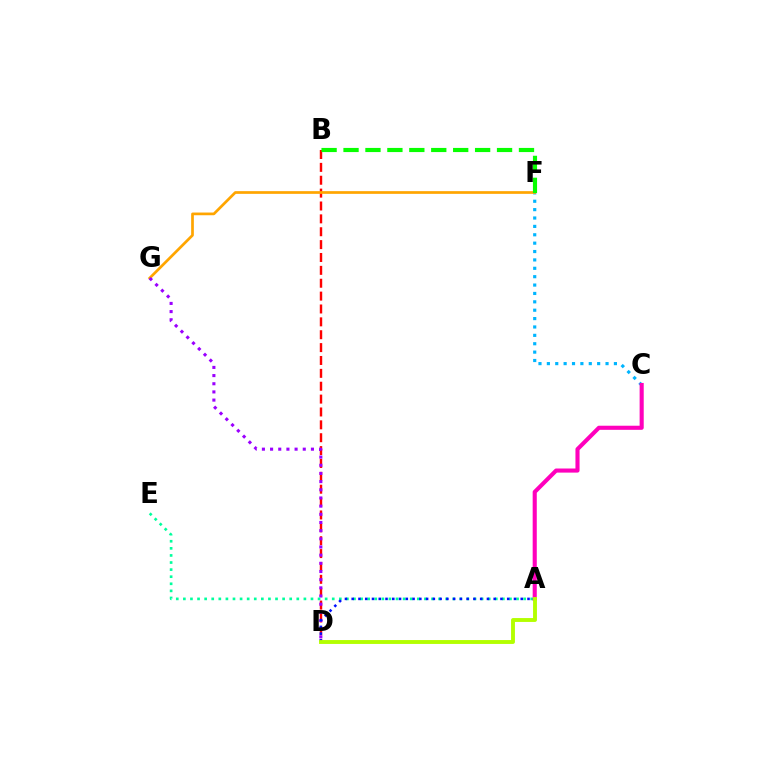{('B', 'D'): [{'color': '#ff0000', 'line_style': 'dashed', 'thickness': 1.75}], ('C', 'F'): [{'color': '#00b5ff', 'line_style': 'dotted', 'thickness': 2.28}], ('F', 'G'): [{'color': '#ffa500', 'line_style': 'solid', 'thickness': 1.95}], ('D', 'G'): [{'color': '#9b00ff', 'line_style': 'dotted', 'thickness': 2.22}], ('A', 'E'): [{'color': '#00ff9d', 'line_style': 'dotted', 'thickness': 1.93}], ('A', 'D'): [{'color': '#0010ff', 'line_style': 'dotted', 'thickness': 1.84}, {'color': '#b3ff00', 'line_style': 'solid', 'thickness': 2.8}], ('B', 'F'): [{'color': '#08ff00', 'line_style': 'dashed', 'thickness': 2.98}], ('A', 'C'): [{'color': '#ff00bd', 'line_style': 'solid', 'thickness': 2.95}]}